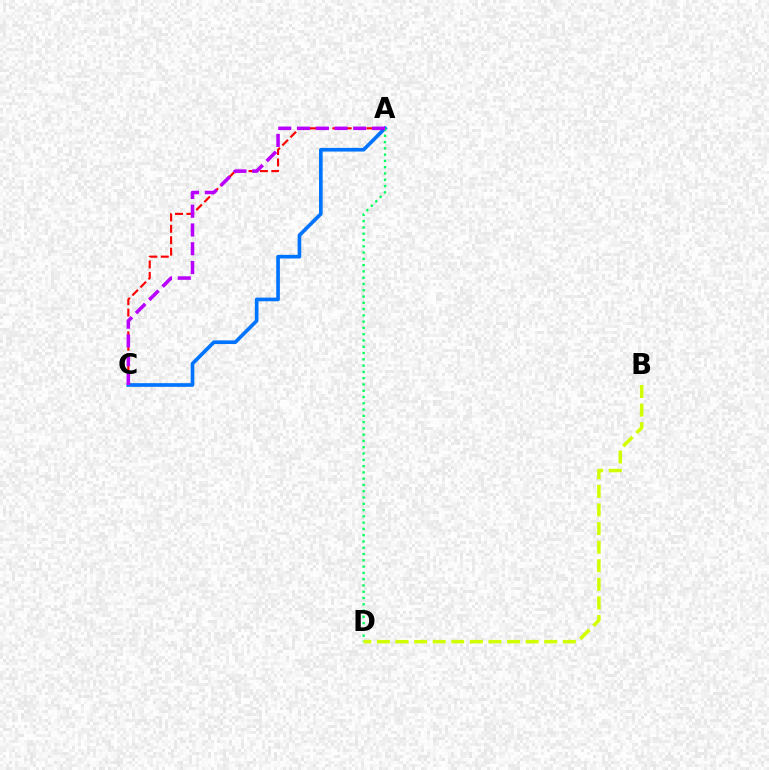{('A', 'C'): [{'color': '#ff0000', 'line_style': 'dashed', 'thickness': 1.55}, {'color': '#0074ff', 'line_style': 'solid', 'thickness': 2.63}, {'color': '#b900ff', 'line_style': 'dashed', 'thickness': 2.55}], ('A', 'D'): [{'color': '#00ff5c', 'line_style': 'dotted', 'thickness': 1.71}], ('B', 'D'): [{'color': '#d1ff00', 'line_style': 'dashed', 'thickness': 2.53}]}